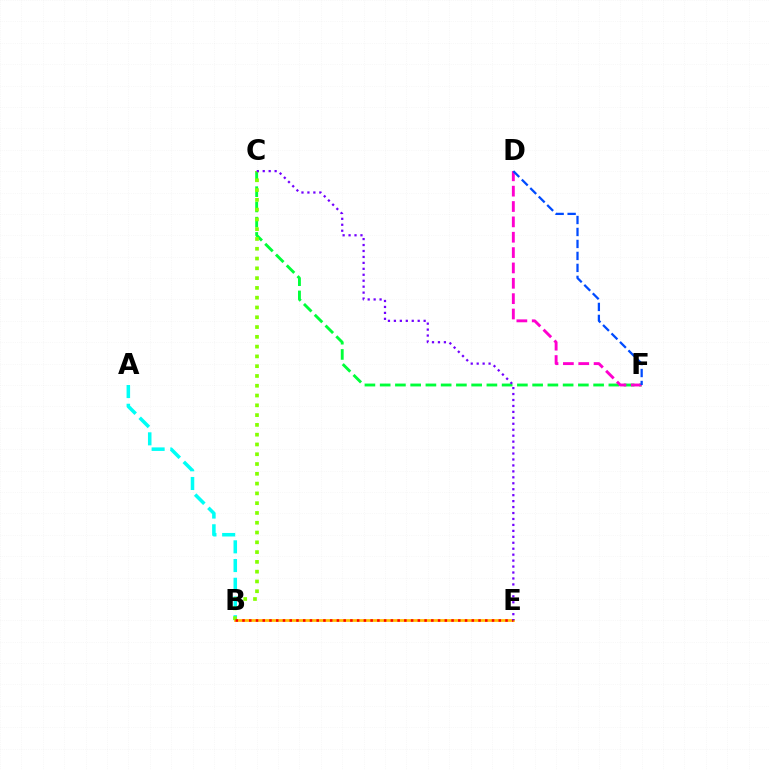{('C', 'F'): [{'color': '#00ff39', 'line_style': 'dashed', 'thickness': 2.07}], ('A', 'B'): [{'color': '#00fff6', 'line_style': 'dashed', 'thickness': 2.54}], ('B', 'E'): [{'color': '#ffbd00', 'line_style': 'solid', 'thickness': 1.96}, {'color': '#ff0000', 'line_style': 'dotted', 'thickness': 1.83}], ('B', 'C'): [{'color': '#84ff00', 'line_style': 'dotted', 'thickness': 2.66}], ('D', 'F'): [{'color': '#ff00cf', 'line_style': 'dashed', 'thickness': 2.09}, {'color': '#004bff', 'line_style': 'dashed', 'thickness': 1.63}], ('C', 'E'): [{'color': '#7200ff', 'line_style': 'dotted', 'thickness': 1.62}]}